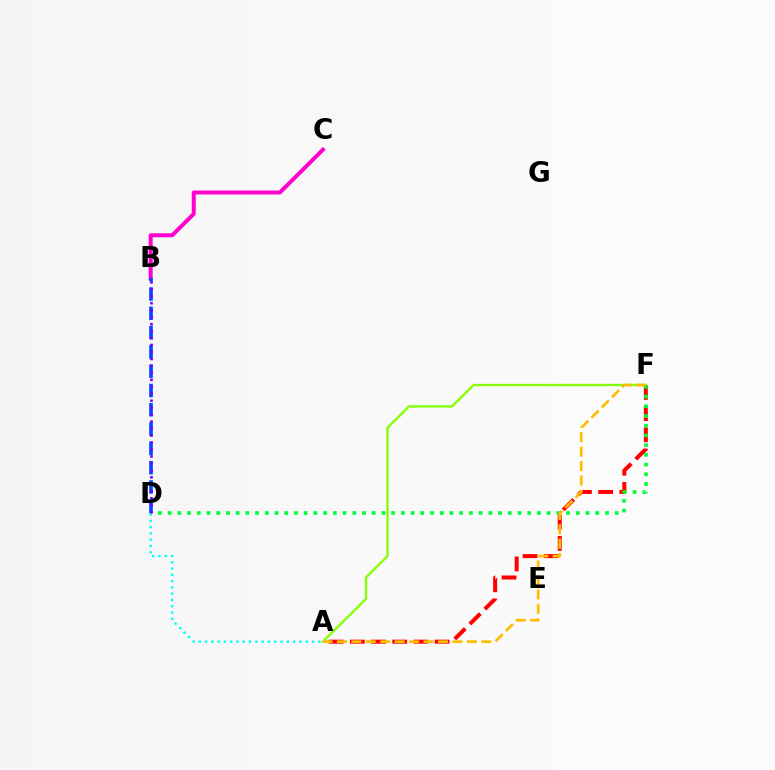{('A', 'F'): [{'color': '#84ff00', 'line_style': 'solid', 'thickness': 1.67}, {'color': '#ff0000', 'line_style': 'dashed', 'thickness': 2.88}, {'color': '#ffbd00', 'line_style': 'dashed', 'thickness': 1.96}], ('B', 'C'): [{'color': '#ff00cf', 'line_style': 'solid', 'thickness': 2.86}], ('D', 'F'): [{'color': '#00ff39', 'line_style': 'dotted', 'thickness': 2.64}], ('B', 'D'): [{'color': '#004bff', 'line_style': 'dashed', 'thickness': 2.62}, {'color': '#7200ff', 'line_style': 'dotted', 'thickness': 1.89}], ('A', 'D'): [{'color': '#00fff6', 'line_style': 'dotted', 'thickness': 1.71}]}